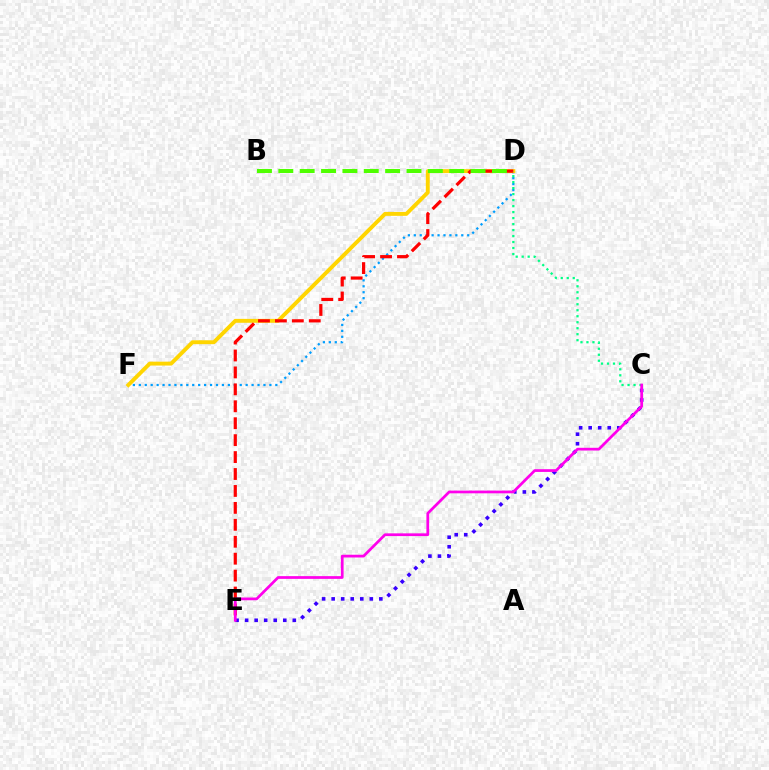{('C', 'E'): [{'color': '#3700ff', 'line_style': 'dotted', 'thickness': 2.59}, {'color': '#ff00ed', 'line_style': 'solid', 'thickness': 1.97}], ('D', 'F'): [{'color': '#009eff', 'line_style': 'dotted', 'thickness': 1.61}, {'color': '#ffd500', 'line_style': 'solid', 'thickness': 2.81}], ('D', 'E'): [{'color': '#ff0000', 'line_style': 'dashed', 'thickness': 2.3}], ('C', 'D'): [{'color': '#00ff86', 'line_style': 'dotted', 'thickness': 1.63}], ('B', 'D'): [{'color': '#4fff00', 'line_style': 'dashed', 'thickness': 2.9}]}